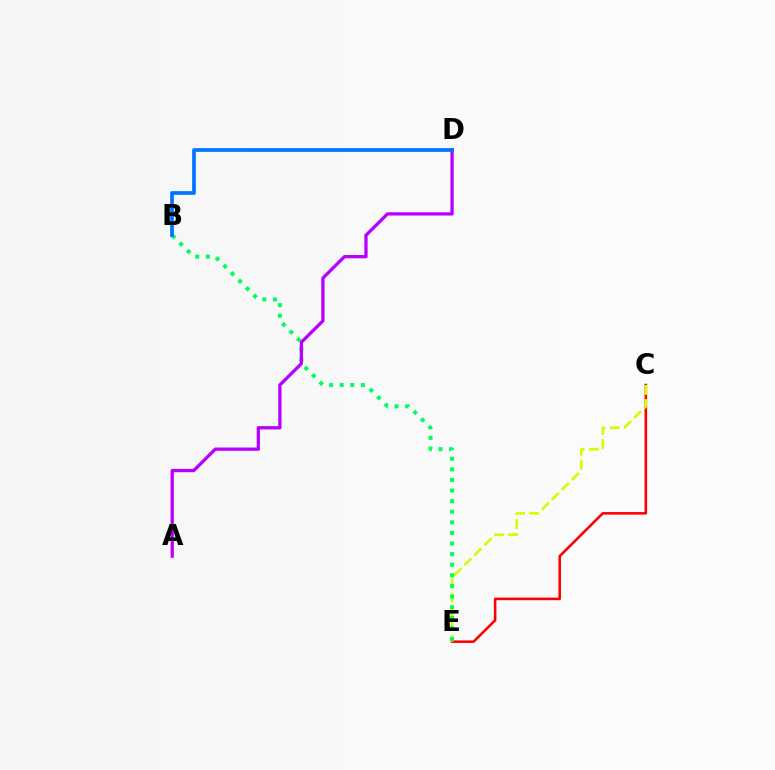{('C', 'E'): [{'color': '#ff0000', 'line_style': 'solid', 'thickness': 1.84}, {'color': '#d1ff00', 'line_style': 'dashed', 'thickness': 1.92}], ('B', 'E'): [{'color': '#00ff5c', 'line_style': 'dotted', 'thickness': 2.88}], ('A', 'D'): [{'color': '#b900ff', 'line_style': 'solid', 'thickness': 2.37}], ('B', 'D'): [{'color': '#0074ff', 'line_style': 'solid', 'thickness': 2.68}]}